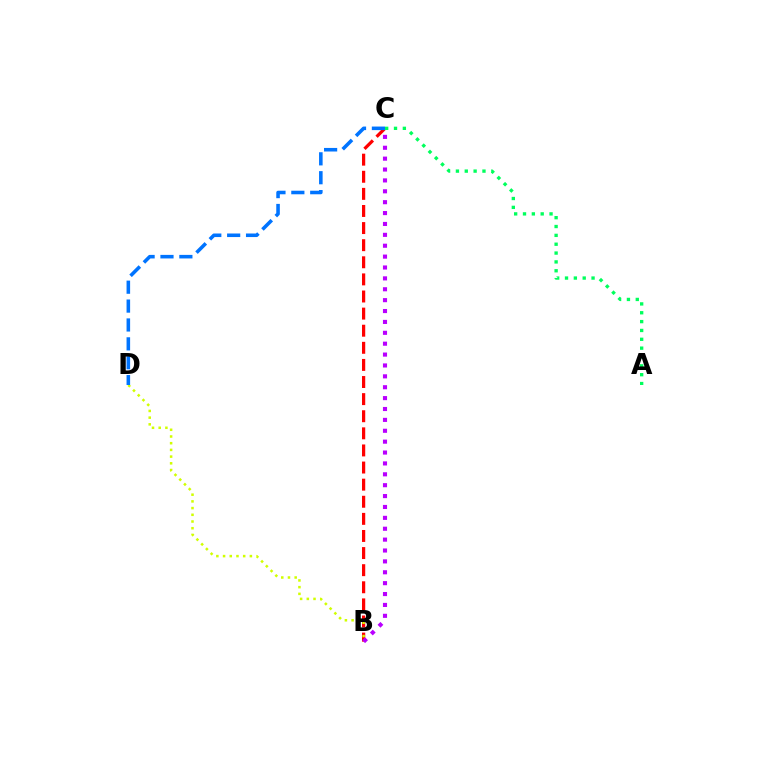{('B', 'C'): [{'color': '#ff0000', 'line_style': 'dashed', 'thickness': 2.32}, {'color': '#b900ff', 'line_style': 'dotted', 'thickness': 2.96}], ('B', 'D'): [{'color': '#d1ff00', 'line_style': 'dotted', 'thickness': 1.82}], ('A', 'C'): [{'color': '#00ff5c', 'line_style': 'dotted', 'thickness': 2.4}], ('C', 'D'): [{'color': '#0074ff', 'line_style': 'dashed', 'thickness': 2.57}]}